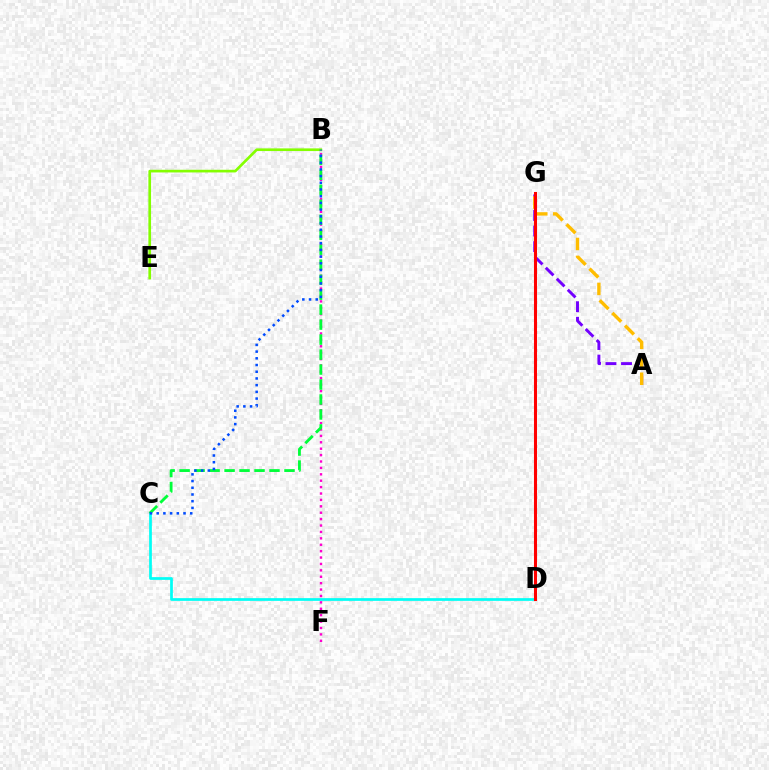{('C', 'D'): [{'color': '#00fff6', 'line_style': 'solid', 'thickness': 1.96}], ('B', 'E'): [{'color': '#84ff00', 'line_style': 'solid', 'thickness': 1.93}], ('B', 'F'): [{'color': '#ff00cf', 'line_style': 'dotted', 'thickness': 1.74}], ('A', 'G'): [{'color': '#7200ff', 'line_style': 'dashed', 'thickness': 2.11}, {'color': '#ffbd00', 'line_style': 'dashed', 'thickness': 2.44}], ('B', 'C'): [{'color': '#00ff39', 'line_style': 'dashed', 'thickness': 2.03}, {'color': '#004bff', 'line_style': 'dotted', 'thickness': 1.82}], ('D', 'G'): [{'color': '#ff0000', 'line_style': 'solid', 'thickness': 2.2}]}